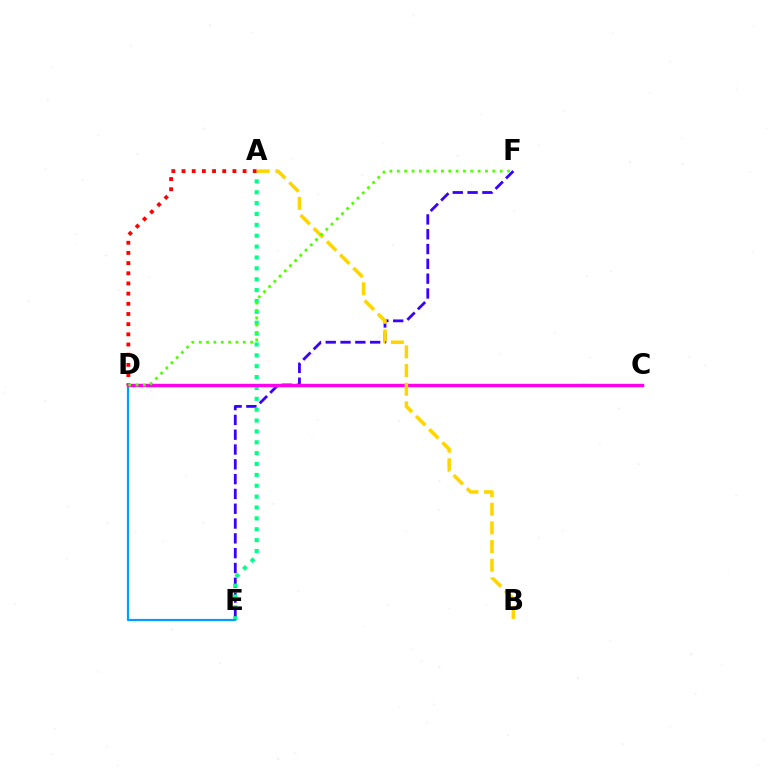{('E', 'F'): [{'color': '#3700ff', 'line_style': 'dashed', 'thickness': 2.01}], ('A', 'E'): [{'color': '#00ff86', 'line_style': 'dotted', 'thickness': 2.95}], ('D', 'E'): [{'color': '#009eff', 'line_style': 'solid', 'thickness': 1.58}], ('A', 'D'): [{'color': '#ff0000', 'line_style': 'dotted', 'thickness': 2.76}], ('C', 'D'): [{'color': '#ff00ed', 'line_style': 'solid', 'thickness': 2.46}], ('A', 'B'): [{'color': '#ffd500', 'line_style': 'dashed', 'thickness': 2.54}], ('D', 'F'): [{'color': '#4fff00', 'line_style': 'dotted', 'thickness': 2.0}]}